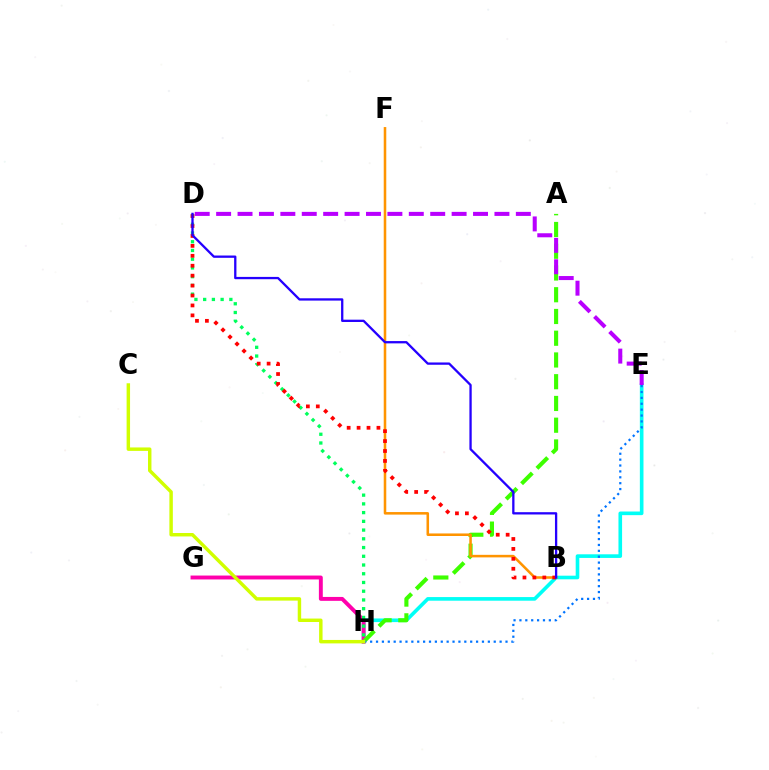{('E', 'H'): [{'color': '#00fff6', 'line_style': 'solid', 'thickness': 2.61}, {'color': '#0074ff', 'line_style': 'dotted', 'thickness': 1.6}], ('G', 'H'): [{'color': '#ff00ac', 'line_style': 'solid', 'thickness': 2.81}], ('D', 'H'): [{'color': '#00ff5c', 'line_style': 'dotted', 'thickness': 2.37}], ('A', 'H'): [{'color': '#3dff00', 'line_style': 'dashed', 'thickness': 2.95}], ('B', 'F'): [{'color': '#ff9400', 'line_style': 'solid', 'thickness': 1.83}], ('B', 'D'): [{'color': '#ff0000', 'line_style': 'dotted', 'thickness': 2.7}, {'color': '#2500ff', 'line_style': 'solid', 'thickness': 1.66}], ('D', 'E'): [{'color': '#b900ff', 'line_style': 'dashed', 'thickness': 2.91}], ('C', 'H'): [{'color': '#d1ff00', 'line_style': 'solid', 'thickness': 2.48}]}